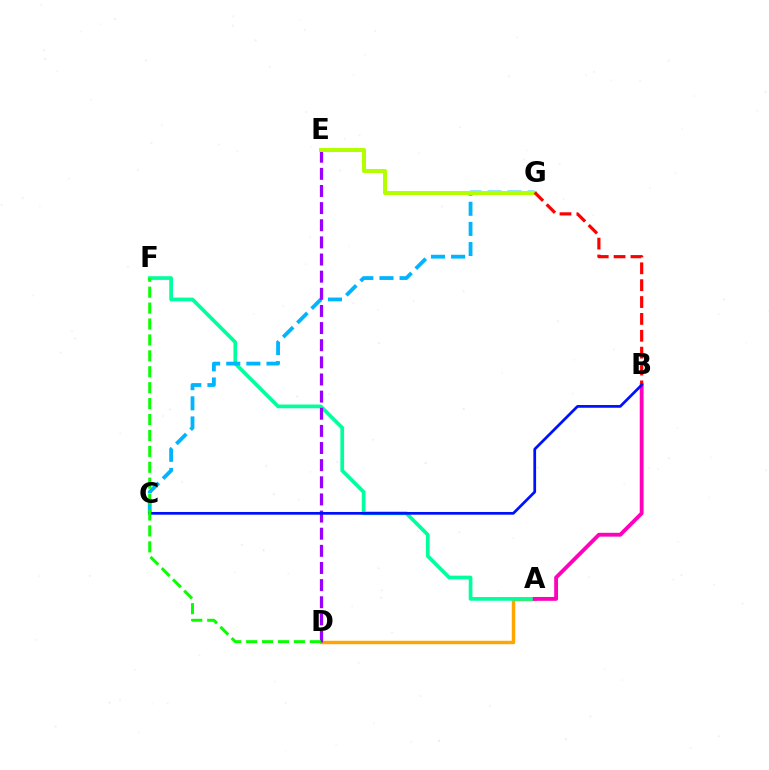{('A', 'D'): [{'color': '#ffa500', 'line_style': 'solid', 'thickness': 2.48}], ('A', 'F'): [{'color': '#00ff9d', 'line_style': 'solid', 'thickness': 2.67}], ('C', 'G'): [{'color': '#00b5ff', 'line_style': 'dashed', 'thickness': 2.73}], ('A', 'B'): [{'color': '#ff00bd', 'line_style': 'solid', 'thickness': 2.77}], ('D', 'E'): [{'color': '#9b00ff', 'line_style': 'dashed', 'thickness': 2.33}], ('E', 'G'): [{'color': '#b3ff00', 'line_style': 'solid', 'thickness': 2.9}], ('B', 'G'): [{'color': '#ff0000', 'line_style': 'dashed', 'thickness': 2.29}], ('B', 'C'): [{'color': '#0010ff', 'line_style': 'solid', 'thickness': 1.97}], ('D', 'F'): [{'color': '#08ff00', 'line_style': 'dashed', 'thickness': 2.16}]}